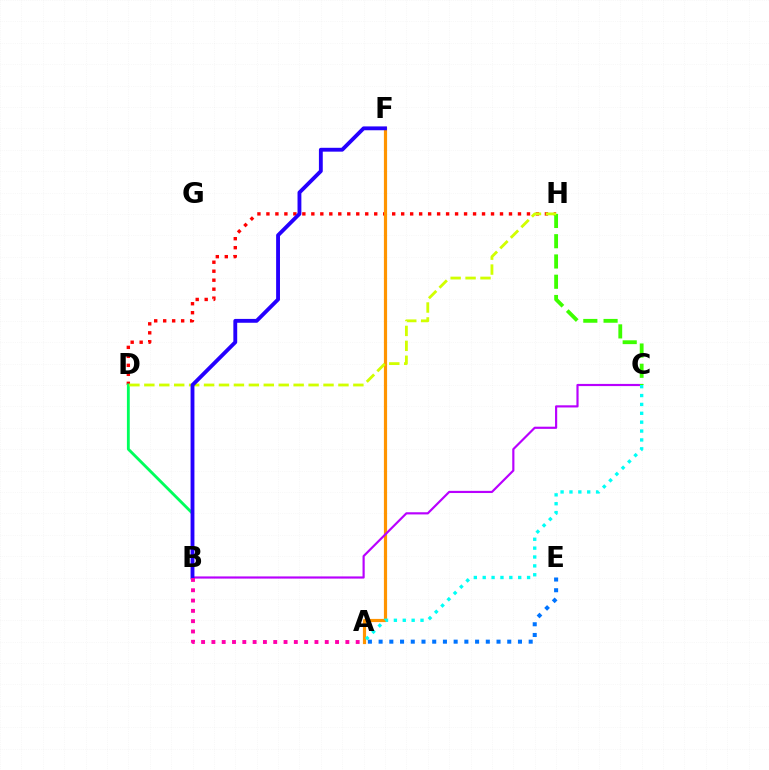{('A', 'E'): [{'color': '#0074ff', 'line_style': 'dotted', 'thickness': 2.91}], ('D', 'H'): [{'color': '#ff0000', 'line_style': 'dotted', 'thickness': 2.44}, {'color': '#d1ff00', 'line_style': 'dashed', 'thickness': 2.03}], ('A', 'F'): [{'color': '#ff9400', 'line_style': 'solid', 'thickness': 2.29}], ('B', 'C'): [{'color': '#b900ff', 'line_style': 'solid', 'thickness': 1.56}], ('A', 'C'): [{'color': '#00fff6', 'line_style': 'dotted', 'thickness': 2.41}], ('B', 'D'): [{'color': '#00ff5c', 'line_style': 'solid', 'thickness': 2.05}], ('C', 'H'): [{'color': '#3dff00', 'line_style': 'dashed', 'thickness': 2.75}], ('B', 'F'): [{'color': '#2500ff', 'line_style': 'solid', 'thickness': 2.77}], ('A', 'B'): [{'color': '#ff00ac', 'line_style': 'dotted', 'thickness': 2.8}]}